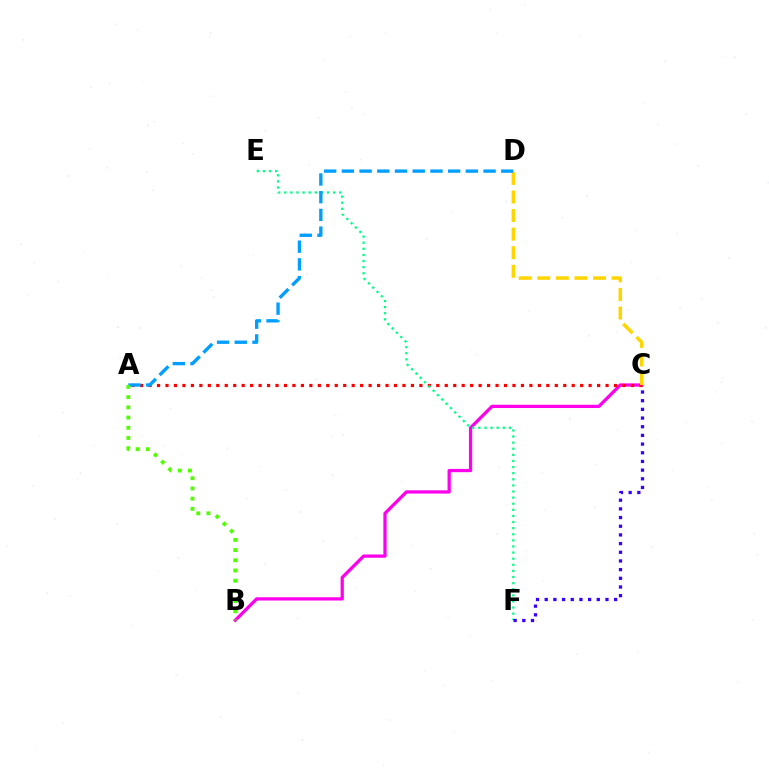{('B', 'C'): [{'color': '#ff00ed', 'line_style': 'solid', 'thickness': 2.35}], ('A', 'C'): [{'color': '#ff0000', 'line_style': 'dotted', 'thickness': 2.3}], ('E', 'F'): [{'color': '#00ff86', 'line_style': 'dotted', 'thickness': 1.66}], ('C', 'D'): [{'color': '#ffd500', 'line_style': 'dashed', 'thickness': 2.52}], ('A', 'D'): [{'color': '#009eff', 'line_style': 'dashed', 'thickness': 2.41}], ('C', 'F'): [{'color': '#3700ff', 'line_style': 'dotted', 'thickness': 2.36}], ('A', 'B'): [{'color': '#4fff00', 'line_style': 'dotted', 'thickness': 2.77}]}